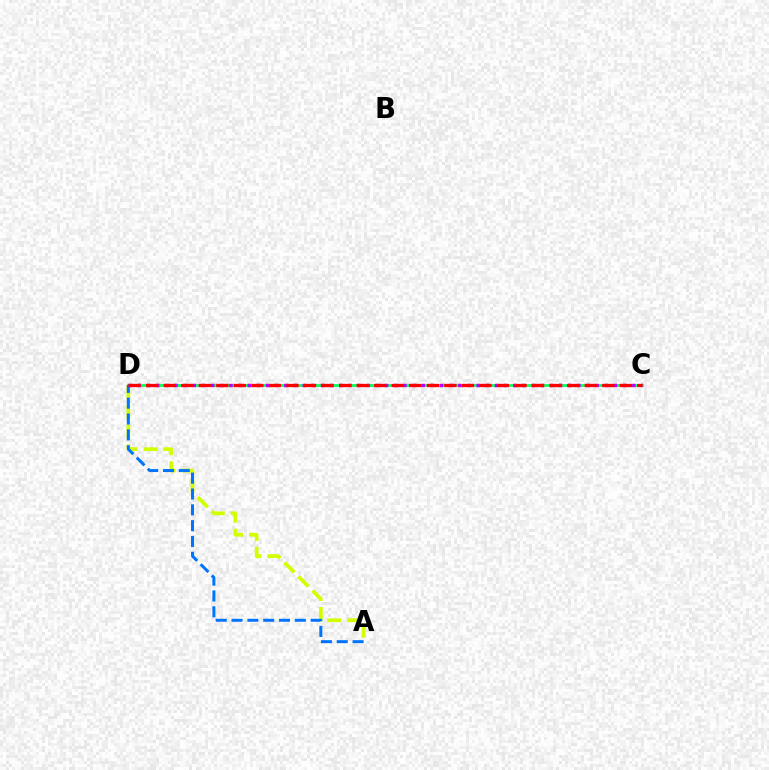{('A', 'D'): [{'color': '#d1ff00', 'line_style': 'dashed', 'thickness': 2.69}, {'color': '#0074ff', 'line_style': 'dashed', 'thickness': 2.15}], ('C', 'D'): [{'color': '#00ff5c', 'line_style': 'solid', 'thickness': 1.98}, {'color': '#b900ff', 'line_style': 'dotted', 'thickness': 2.49}, {'color': '#ff0000', 'line_style': 'dashed', 'thickness': 2.38}]}